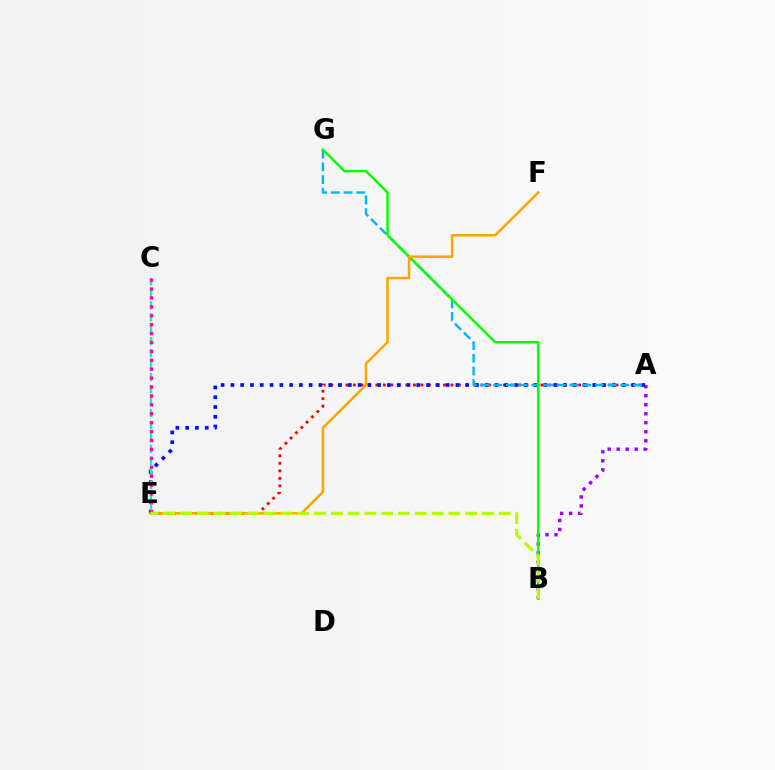{('A', 'B'): [{'color': '#9b00ff', 'line_style': 'dotted', 'thickness': 2.45}], ('A', 'E'): [{'color': '#ff0000', 'line_style': 'dotted', 'thickness': 2.04}, {'color': '#0010ff', 'line_style': 'dotted', 'thickness': 2.66}], ('A', 'G'): [{'color': '#00b5ff', 'line_style': 'dashed', 'thickness': 1.72}], ('C', 'E'): [{'color': '#00ff9d', 'line_style': 'dashed', 'thickness': 1.63}, {'color': '#ff00bd', 'line_style': 'dotted', 'thickness': 2.42}], ('B', 'G'): [{'color': '#08ff00', 'line_style': 'solid', 'thickness': 1.77}], ('E', 'F'): [{'color': '#ffa500', 'line_style': 'solid', 'thickness': 1.81}], ('B', 'E'): [{'color': '#b3ff00', 'line_style': 'dashed', 'thickness': 2.28}]}